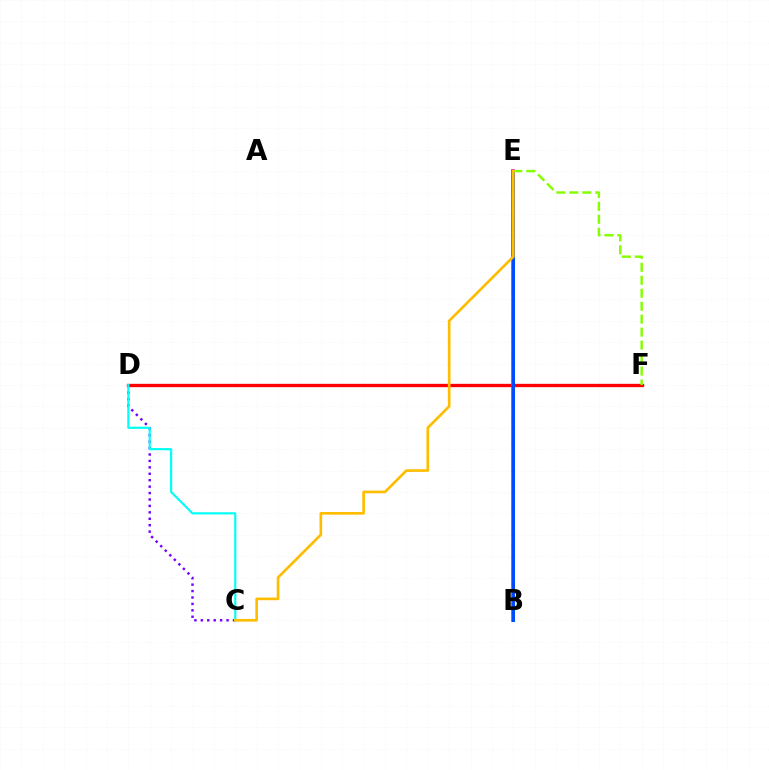{('C', 'D'): [{'color': '#7200ff', 'line_style': 'dotted', 'thickness': 1.75}, {'color': '#00fff6', 'line_style': 'solid', 'thickness': 1.56}], ('B', 'E'): [{'color': '#ff00cf', 'line_style': 'solid', 'thickness': 2.65}, {'color': '#00ff39', 'line_style': 'dashed', 'thickness': 1.72}, {'color': '#004bff', 'line_style': 'solid', 'thickness': 2.17}], ('D', 'F'): [{'color': '#ff0000', 'line_style': 'solid', 'thickness': 2.39}], ('E', 'F'): [{'color': '#84ff00', 'line_style': 'dashed', 'thickness': 1.76}], ('C', 'E'): [{'color': '#ffbd00', 'line_style': 'solid', 'thickness': 1.92}]}